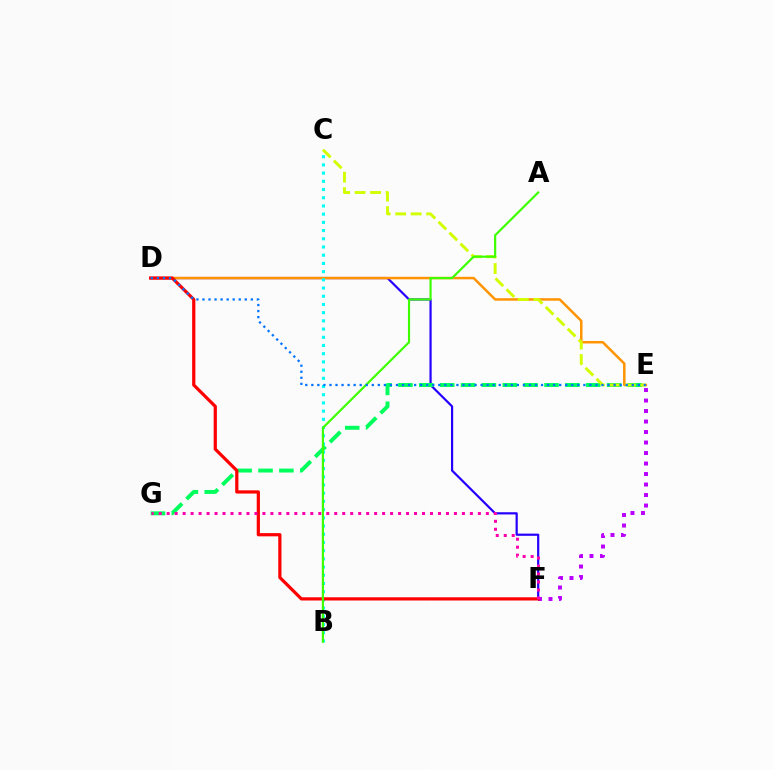{('D', 'F'): [{'color': '#2500ff', 'line_style': 'solid', 'thickness': 1.59}, {'color': '#ff0000', 'line_style': 'solid', 'thickness': 2.31}], ('D', 'E'): [{'color': '#ff9400', 'line_style': 'solid', 'thickness': 1.79}, {'color': '#0074ff', 'line_style': 'dotted', 'thickness': 1.64}], ('E', 'F'): [{'color': '#b900ff', 'line_style': 'dotted', 'thickness': 2.85}], ('E', 'G'): [{'color': '#00ff5c', 'line_style': 'dashed', 'thickness': 2.83}], ('B', 'C'): [{'color': '#00fff6', 'line_style': 'dotted', 'thickness': 2.23}], ('C', 'E'): [{'color': '#d1ff00', 'line_style': 'dashed', 'thickness': 2.1}], ('A', 'B'): [{'color': '#3dff00', 'line_style': 'solid', 'thickness': 1.57}], ('F', 'G'): [{'color': '#ff00ac', 'line_style': 'dotted', 'thickness': 2.17}]}